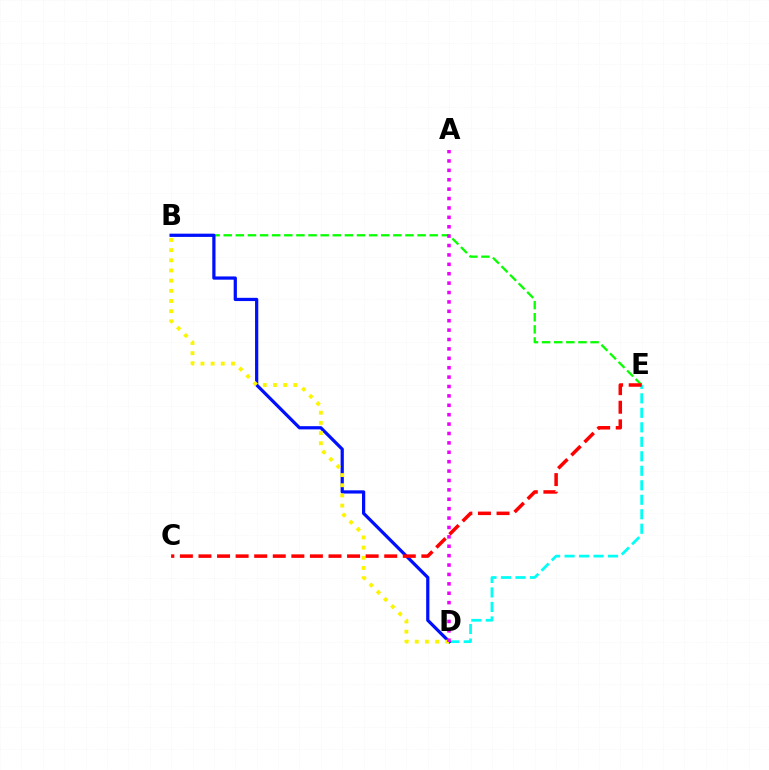{('D', 'E'): [{'color': '#00fff6', 'line_style': 'dashed', 'thickness': 1.97}], ('B', 'E'): [{'color': '#08ff00', 'line_style': 'dashed', 'thickness': 1.65}], ('B', 'D'): [{'color': '#0010ff', 'line_style': 'solid', 'thickness': 2.33}, {'color': '#fcf500', 'line_style': 'dotted', 'thickness': 2.76}], ('A', 'D'): [{'color': '#ee00ff', 'line_style': 'dotted', 'thickness': 2.55}], ('C', 'E'): [{'color': '#ff0000', 'line_style': 'dashed', 'thickness': 2.52}]}